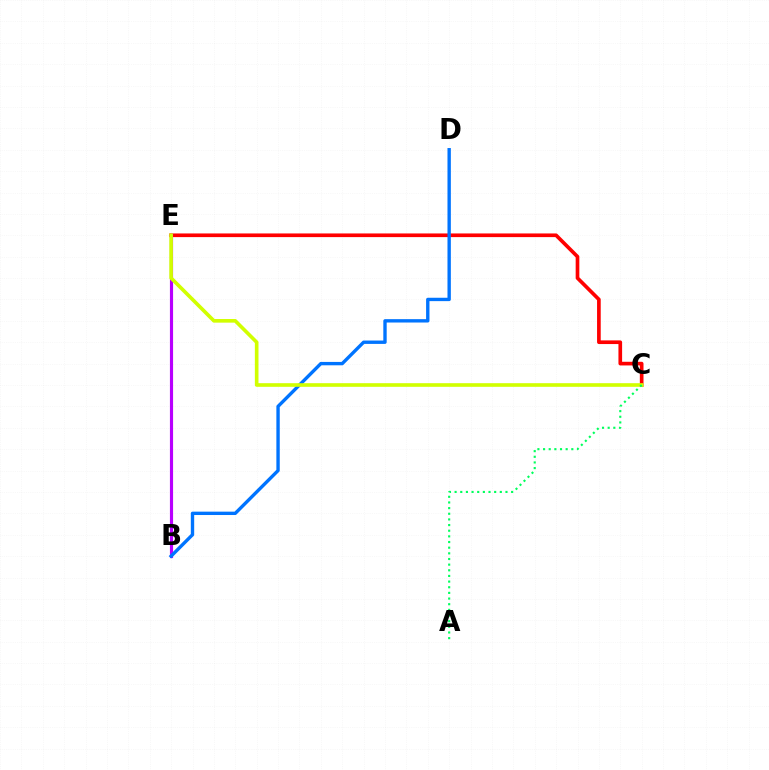{('C', 'E'): [{'color': '#ff0000', 'line_style': 'solid', 'thickness': 2.64}, {'color': '#d1ff00', 'line_style': 'solid', 'thickness': 2.62}], ('B', 'E'): [{'color': '#b900ff', 'line_style': 'solid', 'thickness': 2.27}], ('B', 'D'): [{'color': '#0074ff', 'line_style': 'solid', 'thickness': 2.43}], ('A', 'C'): [{'color': '#00ff5c', 'line_style': 'dotted', 'thickness': 1.54}]}